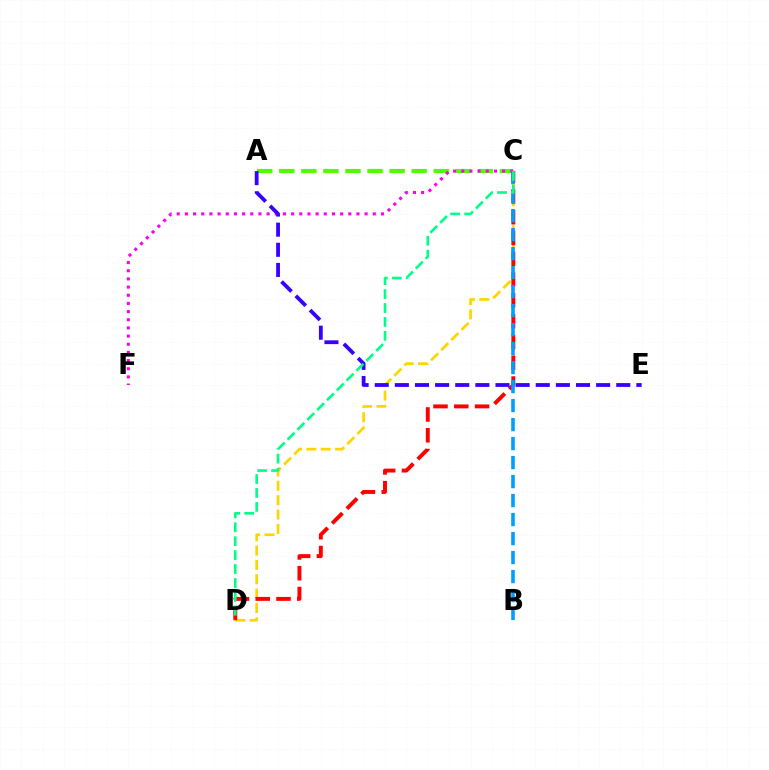{('C', 'D'): [{'color': '#ffd500', 'line_style': 'dashed', 'thickness': 1.95}, {'color': '#ff0000', 'line_style': 'dashed', 'thickness': 2.82}, {'color': '#00ff86', 'line_style': 'dashed', 'thickness': 1.89}], ('A', 'C'): [{'color': '#4fff00', 'line_style': 'dashed', 'thickness': 3.0}], ('C', 'F'): [{'color': '#ff00ed', 'line_style': 'dotted', 'thickness': 2.22}], ('A', 'E'): [{'color': '#3700ff', 'line_style': 'dashed', 'thickness': 2.73}], ('B', 'C'): [{'color': '#009eff', 'line_style': 'dashed', 'thickness': 2.58}]}